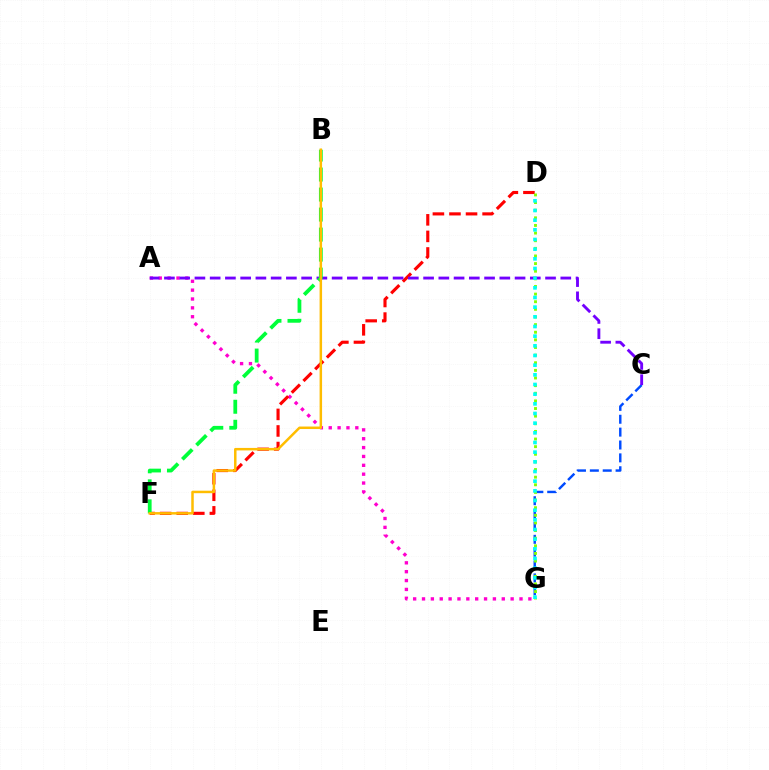{('C', 'G'): [{'color': '#004bff', 'line_style': 'dashed', 'thickness': 1.75}], ('A', 'G'): [{'color': '#ff00cf', 'line_style': 'dotted', 'thickness': 2.41}], ('D', 'F'): [{'color': '#ff0000', 'line_style': 'dashed', 'thickness': 2.25}], ('D', 'G'): [{'color': '#84ff00', 'line_style': 'dotted', 'thickness': 2.07}, {'color': '#00fff6', 'line_style': 'dotted', 'thickness': 2.63}], ('A', 'C'): [{'color': '#7200ff', 'line_style': 'dashed', 'thickness': 2.07}], ('B', 'F'): [{'color': '#00ff39', 'line_style': 'dashed', 'thickness': 2.72}, {'color': '#ffbd00', 'line_style': 'solid', 'thickness': 1.8}]}